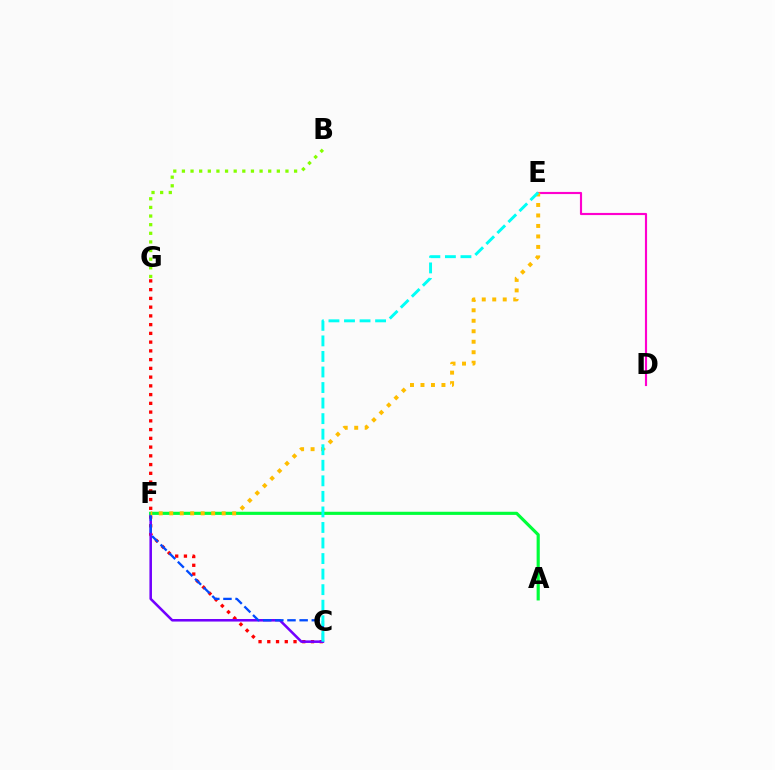{('C', 'G'): [{'color': '#ff0000', 'line_style': 'dotted', 'thickness': 2.38}], ('C', 'F'): [{'color': '#7200ff', 'line_style': 'solid', 'thickness': 1.84}, {'color': '#004bff', 'line_style': 'dashed', 'thickness': 1.65}], ('A', 'F'): [{'color': '#00ff39', 'line_style': 'solid', 'thickness': 2.27}], ('D', 'E'): [{'color': '#ff00cf', 'line_style': 'solid', 'thickness': 1.55}], ('B', 'G'): [{'color': '#84ff00', 'line_style': 'dotted', 'thickness': 2.34}], ('E', 'F'): [{'color': '#ffbd00', 'line_style': 'dotted', 'thickness': 2.85}], ('C', 'E'): [{'color': '#00fff6', 'line_style': 'dashed', 'thickness': 2.11}]}